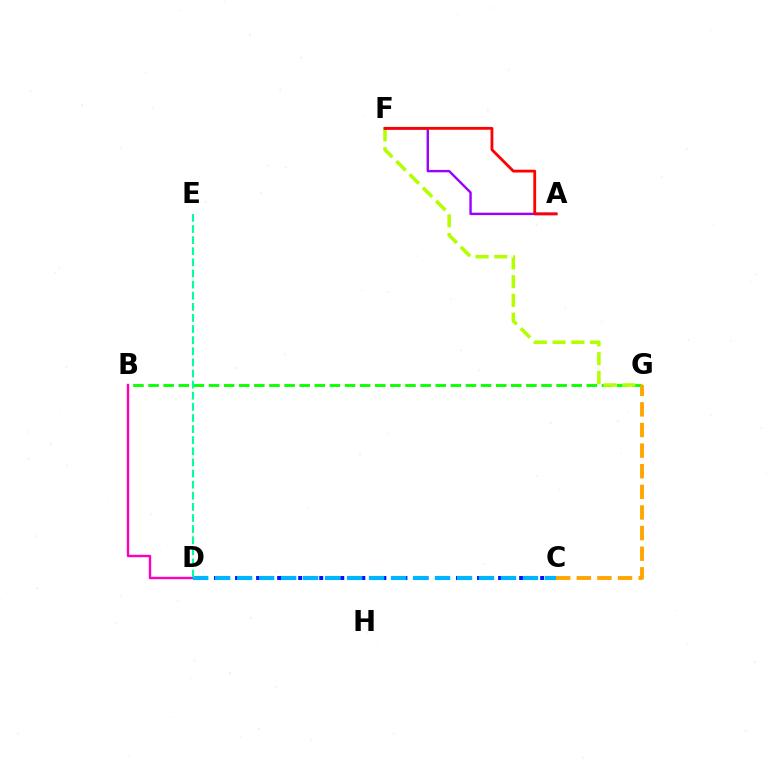{('B', 'G'): [{'color': '#08ff00', 'line_style': 'dashed', 'thickness': 2.05}], ('B', 'D'): [{'color': '#ff00bd', 'line_style': 'solid', 'thickness': 1.73}], ('F', 'G'): [{'color': '#b3ff00', 'line_style': 'dashed', 'thickness': 2.55}], ('A', 'F'): [{'color': '#9b00ff', 'line_style': 'solid', 'thickness': 1.73}, {'color': '#ff0000', 'line_style': 'solid', 'thickness': 2.02}], ('C', 'D'): [{'color': '#0010ff', 'line_style': 'dotted', 'thickness': 2.86}, {'color': '#00b5ff', 'line_style': 'dashed', 'thickness': 2.99}], ('C', 'G'): [{'color': '#ffa500', 'line_style': 'dashed', 'thickness': 2.8}], ('D', 'E'): [{'color': '#00ff9d', 'line_style': 'dashed', 'thickness': 1.51}]}